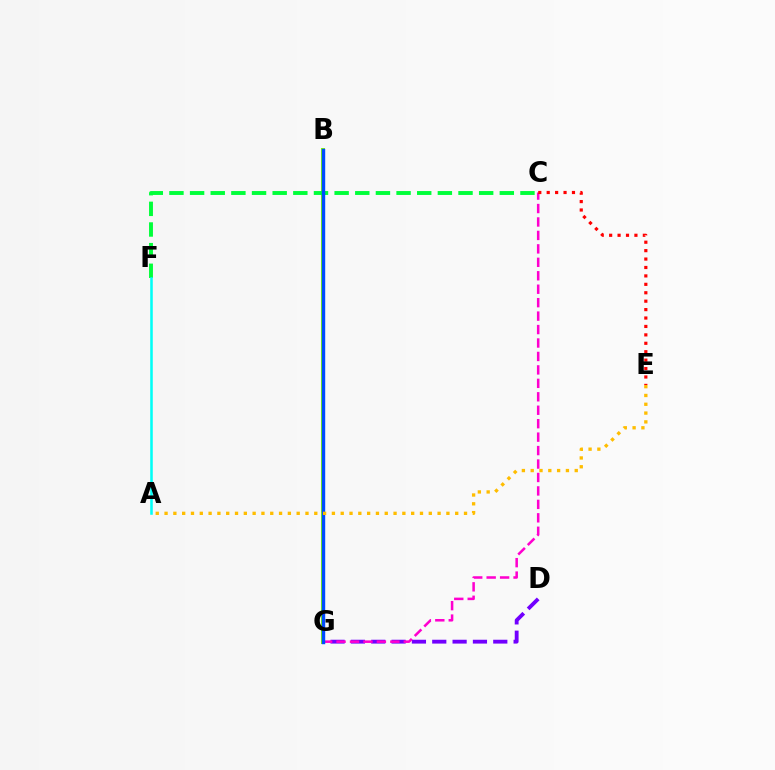{('D', 'G'): [{'color': '#7200ff', 'line_style': 'dashed', 'thickness': 2.76}], ('C', 'G'): [{'color': '#ff00cf', 'line_style': 'dashed', 'thickness': 1.83}], ('B', 'G'): [{'color': '#84ff00', 'line_style': 'solid', 'thickness': 2.89}, {'color': '#004bff', 'line_style': 'solid', 'thickness': 2.46}], ('C', 'F'): [{'color': '#00ff39', 'line_style': 'dashed', 'thickness': 2.81}], ('A', 'F'): [{'color': '#00fff6', 'line_style': 'solid', 'thickness': 1.83}], ('C', 'E'): [{'color': '#ff0000', 'line_style': 'dotted', 'thickness': 2.29}], ('A', 'E'): [{'color': '#ffbd00', 'line_style': 'dotted', 'thickness': 2.39}]}